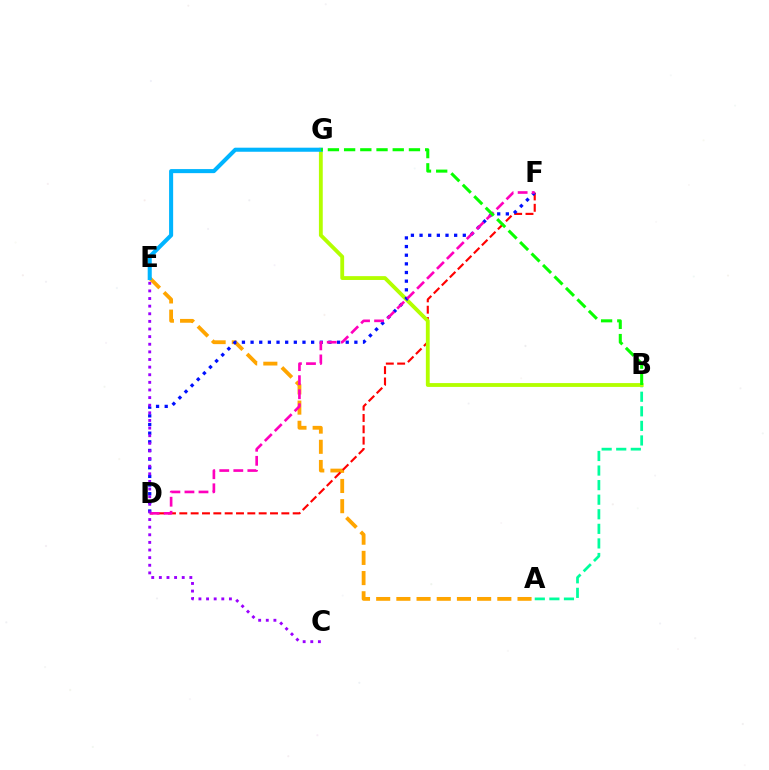{('A', 'B'): [{'color': '#00ff9d', 'line_style': 'dashed', 'thickness': 1.98}], ('A', 'E'): [{'color': '#ffa500', 'line_style': 'dashed', 'thickness': 2.74}], ('D', 'F'): [{'color': '#ff0000', 'line_style': 'dashed', 'thickness': 1.54}, {'color': '#0010ff', 'line_style': 'dotted', 'thickness': 2.35}, {'color': '#ff00bd', 'line_style': 'dashed', 'thickness': 1.91}], ('B', 'G'): [{'color': '#b3ff00', 'line_style': 'solid', 'thickness': 2.76}, {'color': '#08ff00', 'line_style': 'dashed', 'thickness': 2.2}], ('C', 'E'): [{'color': '#9b00ff', 'line_style': 'dotted', 'thickness': 2.07}], ('E', 'G'): [{'color': '#00b5ff', 'line_style': 'solid', 'thickness': 2.92}]}